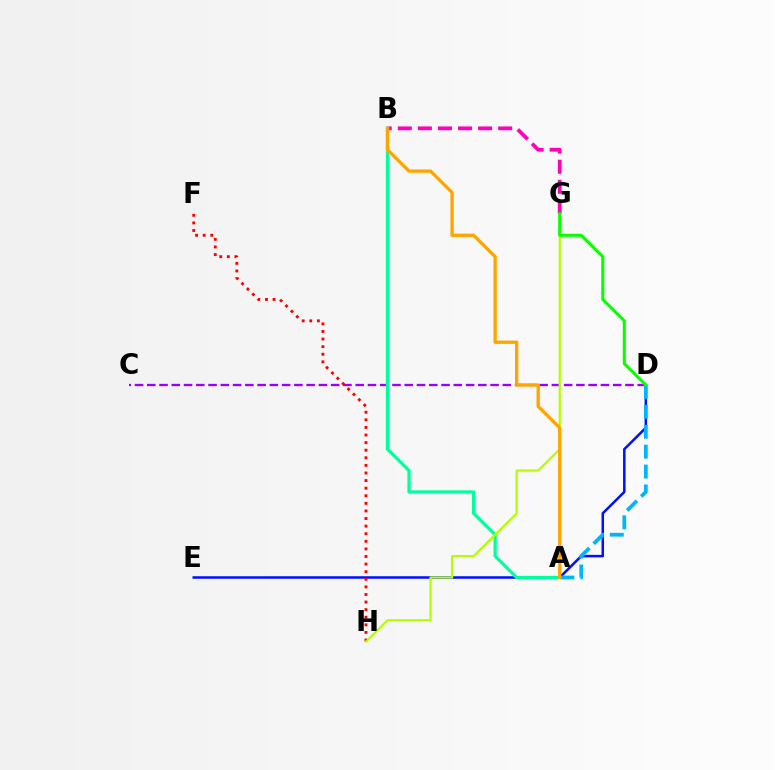{('D', 'E'): [{'color': '#0010ff', 'line_style': 'solid', 'thickness': 1.81}], ('C', 'D'): [{'color': '#9b00ff', 'line_style': 'dashed', 'thickness': 1.67}], ('F', 'H'): [{'color': '#ff0000', 'line_style': 'dotted', 'thickness': 2.06}], ('B', 'G'): [{'color': '#ff00bd', 'line_style': 'dashed', 'thickness': 2.73}], ('A', 'B'): [{'color': '#00ff9d', 'line_style': 'solid', 'thickness': 2.34}, {'color': '#ffa500', 'line_style': 'solid', 'thickness': 2.38}], ('A', 'D'): [{'color': '#00b5ff', 'line_style': 'dashed', 'thickness': 2.7}], ('G', 'H'): [{'color': '#b3ff00', 'line_style': 'solid', 'thickness': 1.61}], ('D', 'G'): [{'color': '#08ff00', 'line_style': 'solid', 'thickness': 2.21}]}